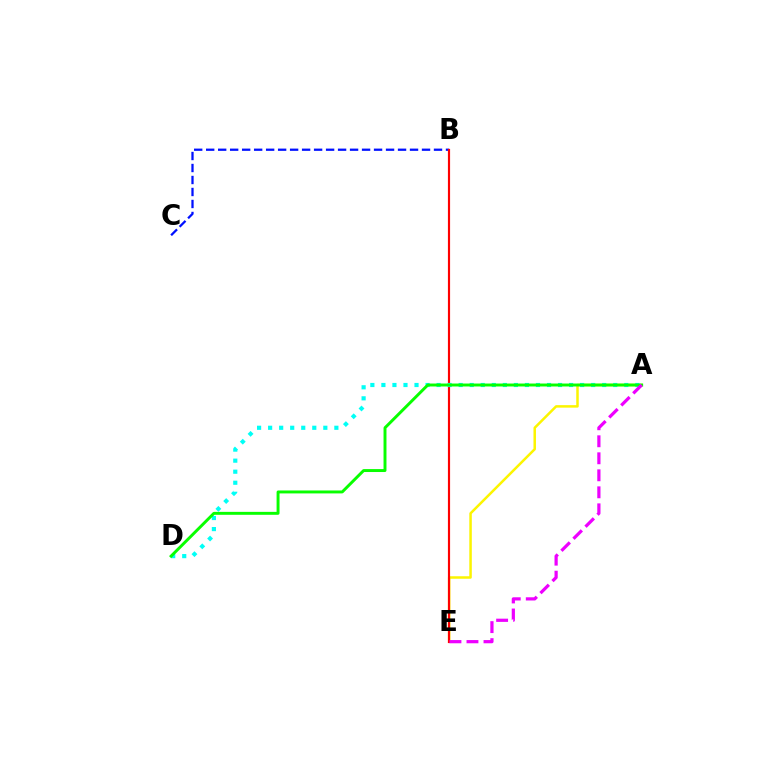{('B', 'C'): [{'color': '#0010ff', 'line_style': 'dashed', 'thickness': 1.63}], ('A', 'E'): [{'color': '#fcf500', 'line_style': 'solid', 'thickness': 1.8}, {'color': '#ee00ff', 'line_style': 'dashed', 'thickness': 2.31}], ('B', 'E'): [{'color': '#ff0000', 'line_style': 'solid', 'thickness': 1.56}], ('A', 'D'): [{'color': '#00fff6', 'line_style': 'dotted', 'thickness': 3.0}, {'color': '#08ff00', 'line_style': 'solid', 'thickness': 2.12}]}